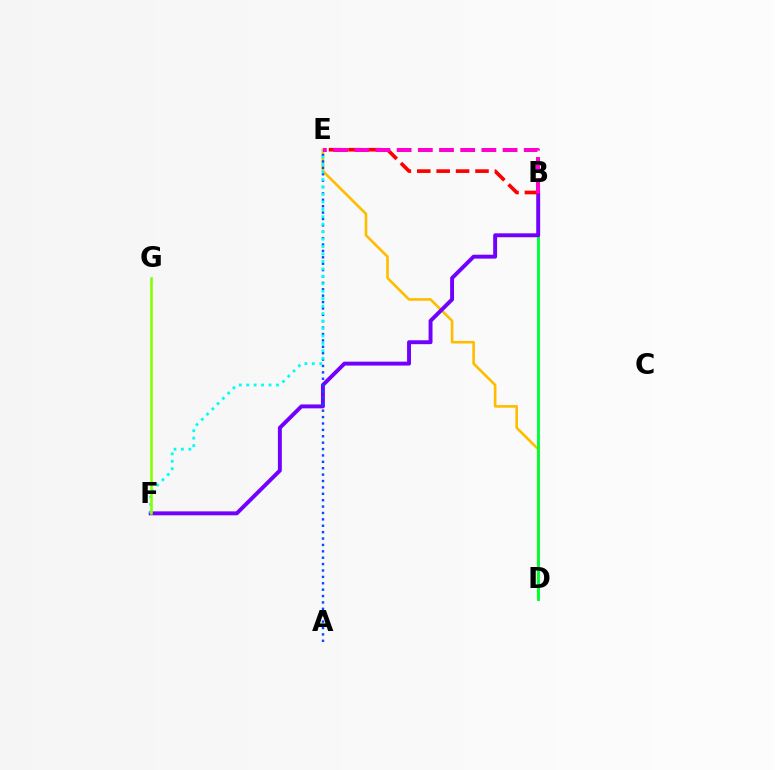{('D', 'E'): [{'color': '#ffbd00', 'line_style': 'solid', 'thickness': 1.9}], ('B', 'D'): [{'color': '#00ff39', 'line_style': 'solid', 'thickness': 2.1}], ('B', 'F'): [{'color': '#7200ff', 'line_style': 'solid', 'thickness': 2.82}], ('A', 'E'): [{'color': '#004bff', 'line_style': 'dotted', 'thickness': 1.74}], ('E', 'F'): [{'color': '#00fff6', 'line_style': 'dotted', 'thickness': 2.02}], ('F', 'G'): [{'color': '#84ff00', 'line_style': 'solid', 'thickness': 1.85}], ('B', 'E'): [{'color': '#ff0000', 'line_style': 'dashed', 'thickness': 2.64}, {'color': '#ff00cf', 'line_style': 'dashed', 'thickness': 2.88}]}